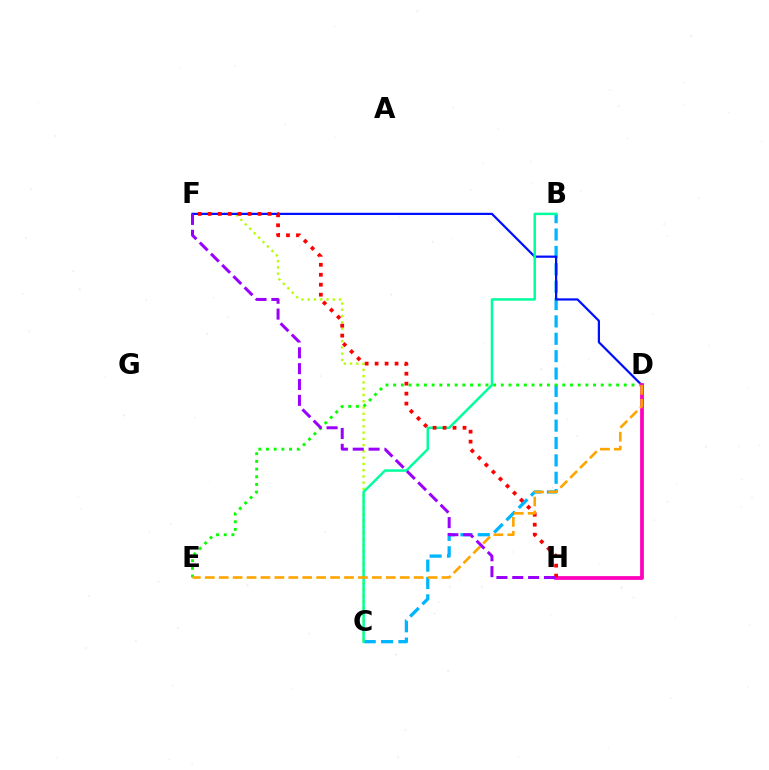{('C', 'F'): [{'color': '#b3ff00', 'line_style': 'dotted', 'thickness': 1.7}], ('B', 'C'): [{'color': '#00b5ff', 'line_style': 'dashed', 'thickness': 2.36}, {'color': '#00ff9d', 'line_style': 'solid', 'thickness': 1.79}], ('D', 'F'): [{'color': '#0010ff', 'line_style': 'solid', 'thickness': 1.6}], ('D', 'E'): [{'color': '#08ff00', 'line_style': 'dotted', 'thickness': 2.09}, {'color': '#ffa500', 'line_style': 'dashed', 'thickness': 1.89}], ('D', 'H'): [{'color': '#ff00bd', 'line_style': 'solid', 'thickness': 2.71}], ('F', 'H'): [{'color': '#ff0000', 'line_style': 'dotted', 'thickness': 2.71}, {'color': '#9b00ff', 'line_style': 'dashed', 'thickness': 2.15}]}